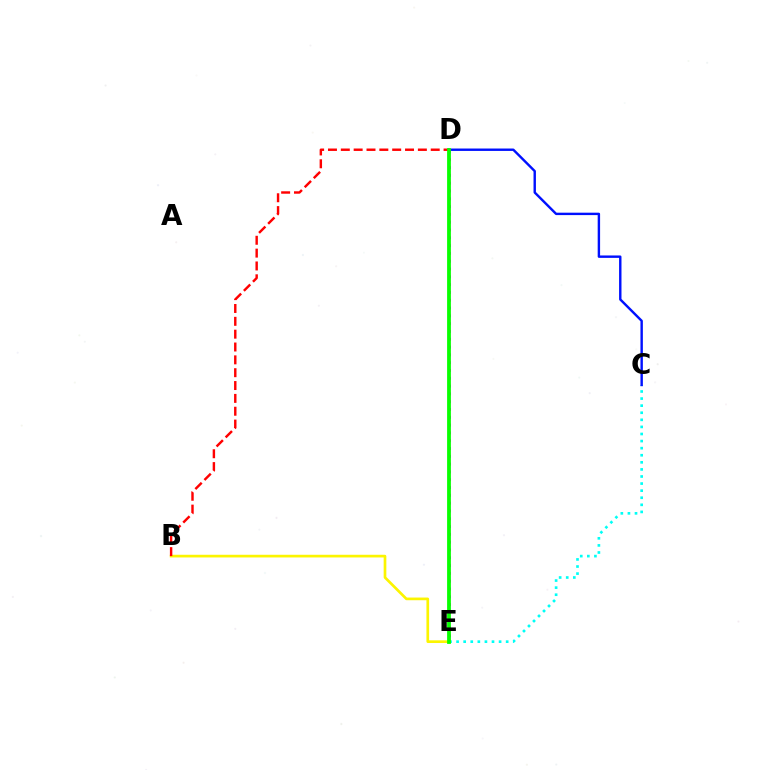{('C', 'E'): [{'color': '#00fff6', 'line_style': 'dotted', 'thickness': 1.92}], ('B', 'E'): [{'color': '#fcf500', 'line_style': 'solid', 'thickness': 1.93}], ('D', 'E'): [{'color': '#ee00ff', 'line_style': 'dotted', 'thickness': 2.12}, {'color': '#08ff00', 'line_style': 'solid', 'thickness': 2.73}], ('B', 'D'): [{'color': '#ff0000', 'line_style': 'dashed', 'thickness': 1.74}], ('C', 'D'): [{'color': '#0010ff', 'line_style': 'solid', 'thickness': 1.73}]}